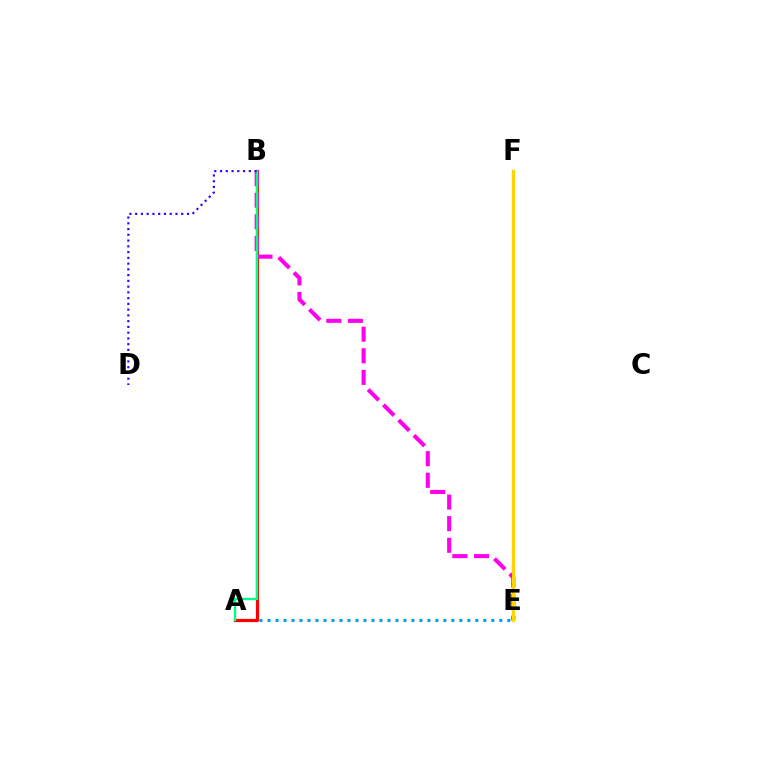{('A', 'E'): [{'color': '#009eff', 'line_style': 'dotted', 'thickness': 2.17}], ('E', 'F'): [{'color': '#4fff00', 'line_style': 'solid', 'thickness': 1.66}, {'color': '#ffd500', 'line_style': 'solid', 'thickness': 2.17}], ('A', 'B'): [{'color': '#ff0000', 'line_style': 'solid', 'thickness': 2.31}, {'color': '#00ff86', 'line_style': 'solid', 'thickness': 1.72}], ('B', 'E'): [{'color': '#ff00ed', 'line_style': 'dashed', 'thickness': 2.93}], ('B', 'D'): [{'color': '#3700ff', 'line_style': 'dotted', 'thickness': 1.56}]}